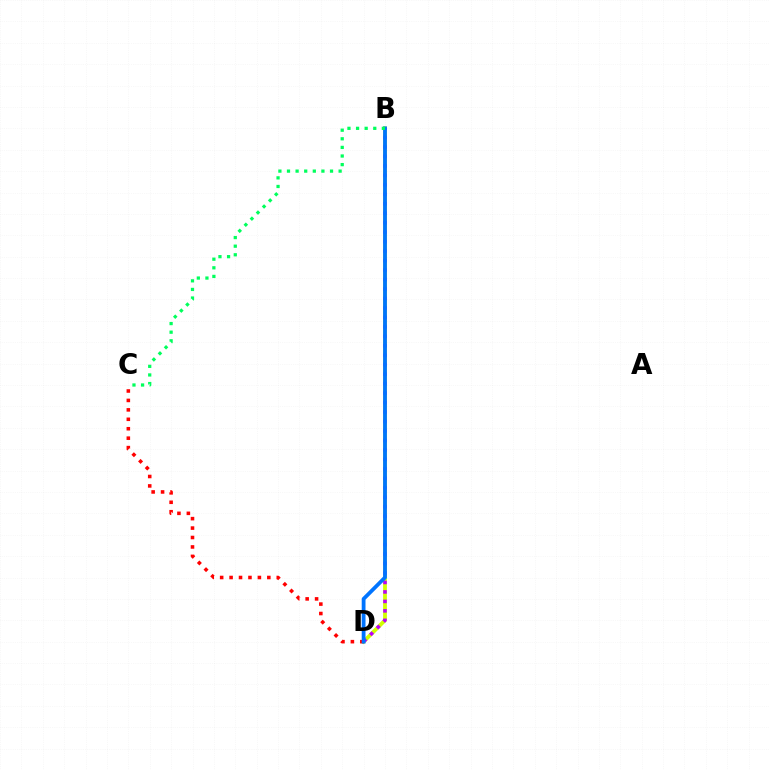{('B', 'D'): [{'color': '#d1ff00', 'line_style': 'solid', 'thickness': 2.73}, {'color': '#b900ff', 'line_style': 'dotted', 'thickness': 2.57}, {'color': '#0074ff', 'line_style': 'solid', 'thickness': 2.73}], ('C', 'D'): [{'color': '#ff0000', 'line_style': 'dotted', 'thickness': 2.56}], ('B', 'C'): [{'color': '#00ff5c', 'line_style': 'dotted', 'thickness': 2.34}]}